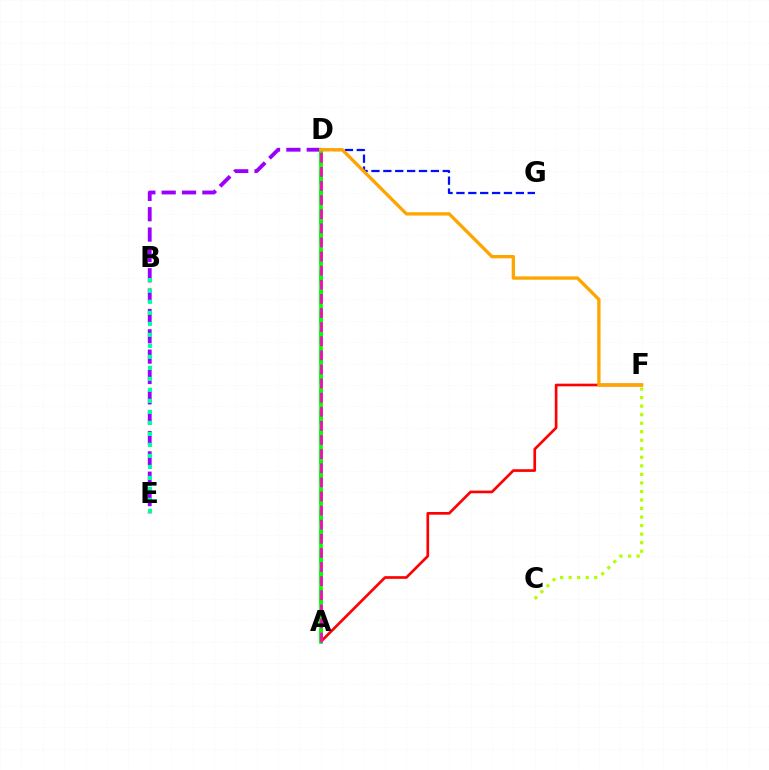{('A', 'D'): [{'color': '#00b5ff', 'line_style': 'dashed', 'thickness': 2.71}, {'color': '#08ff00', 'line_style': 'solid', 'thickness': 2.69}, {'color': '#ff00bd', 'line_style': 'dashed', 'thickness': 1.92}], ('D', 'E'): [{'color': '#9b00ff', 'line_style': 'dashed', 'thickness': 2.76}], ('A', 'F'): [{'color': '#ff0000', 'line_style': 'solid', 'thickness': 1.93}], ('B', 'E'): [{'color': '#00ff9d', 'line_style': 'dotted', 'thickness': 2.99}], ('D', 'G'): [{'color': '#0010ff', 'line_style': 'dashed', 'thickness': 1.61}], ('C', 'F'): [{'color': '#b3ff00', 'line_style': 'dotted', 'thickness': 2.32}], ('D', 'F'): [{'color': '#ffa500', 'line_style': 'solid', 'thickness': 2.39}]}